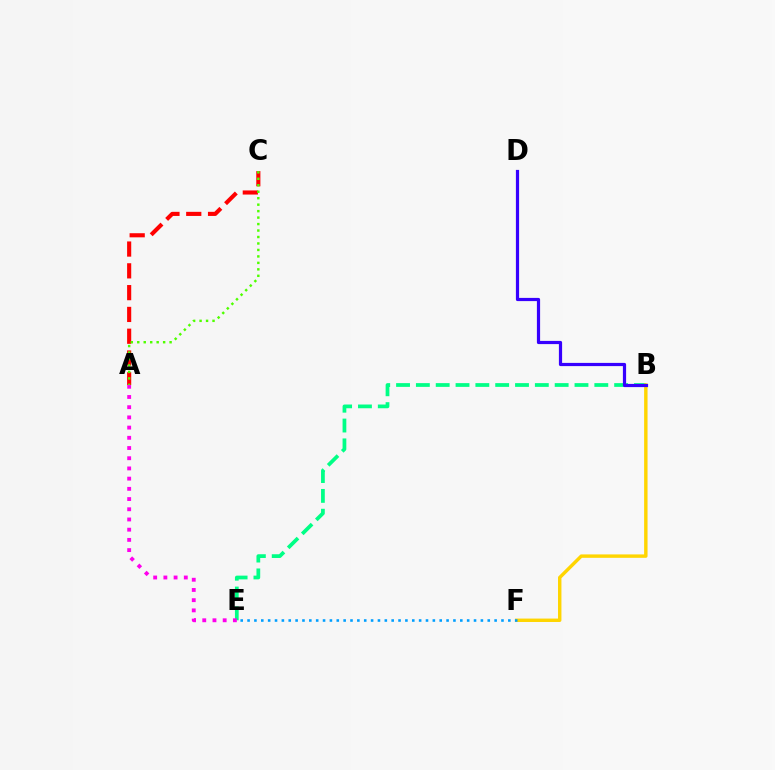{('B', 'E'): [{'color': '#00ff86', 'line_style': 'dashed', 'thickness': 2.69}], ('A', 'C'): [{'color': '#ff0000', 'line_style': 'dashed', 'thickness': 2.96}, {'color': '#4fff00', 'line_style': 'dotted', 'thickness': 1.76}], ('B', 'F'): [{'color': '#ffd500', 'line_style': 'solid', 'thickness': 2.46}], ('A', 'E'): [{'color': '#ff00ed', 'line_style': 'dotted', 'thickness': 2.77}], ('B', 'D'): [{'color': '#3700ff', 'line_style': 'solid', 'thickness': 2.3}], ('E', 'F'): [{'color': '#009eff', 'line_style': 'dotted', 'thickness': 1.86}]}